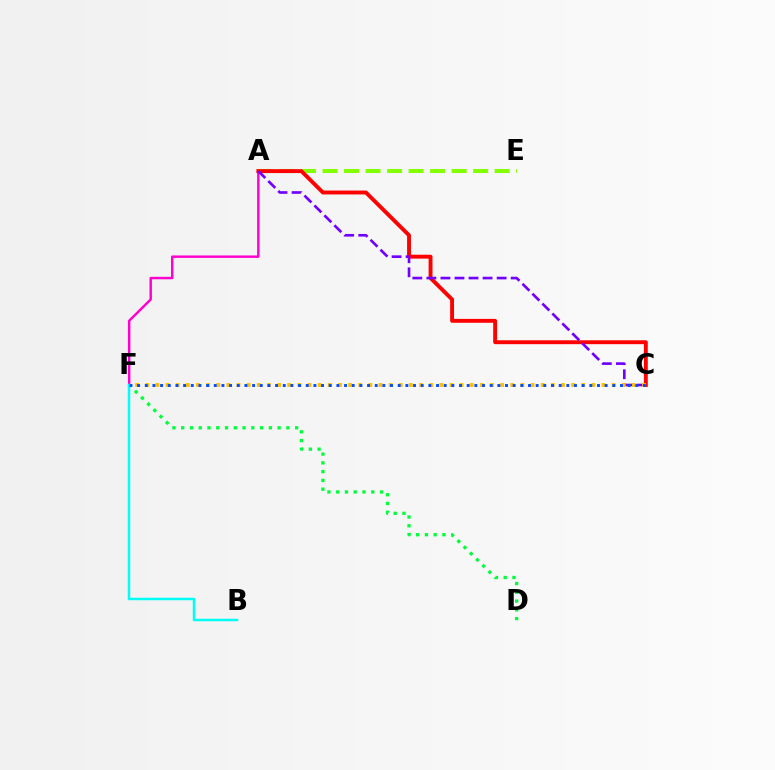{('A', 'F'): [{'color': '#ff00cf', 'line_style': 'solid', 'thickness': 1.77}], ('D', 'F'): [{'color': '#00ff39', 'line_style': 'dotted', 'thickness': 2.38}], ('A', 'E'): [{'color': '#84ff00', 'line_style': 'dashed', 'thickness': 2.92}], ('A', 'C'): [{'color': '#ff0000', 'line_style': 'solid', 'thickness': 2.8}, {'color': '#7200ff', 'line_style': 'dashed', 'thickness': 1.91}], ('B', 'F'): [{'color': '#00fff6', 'line_style': 'solid', 'thickness': 1.79}], ('C', 'F'): [{'color': '#ffbd00', 'line_style': 'dotted', 'thickness': 2.75}, {'color': '#004bff', 'line_style': 'dotted', 'thickness': 2.08}]}